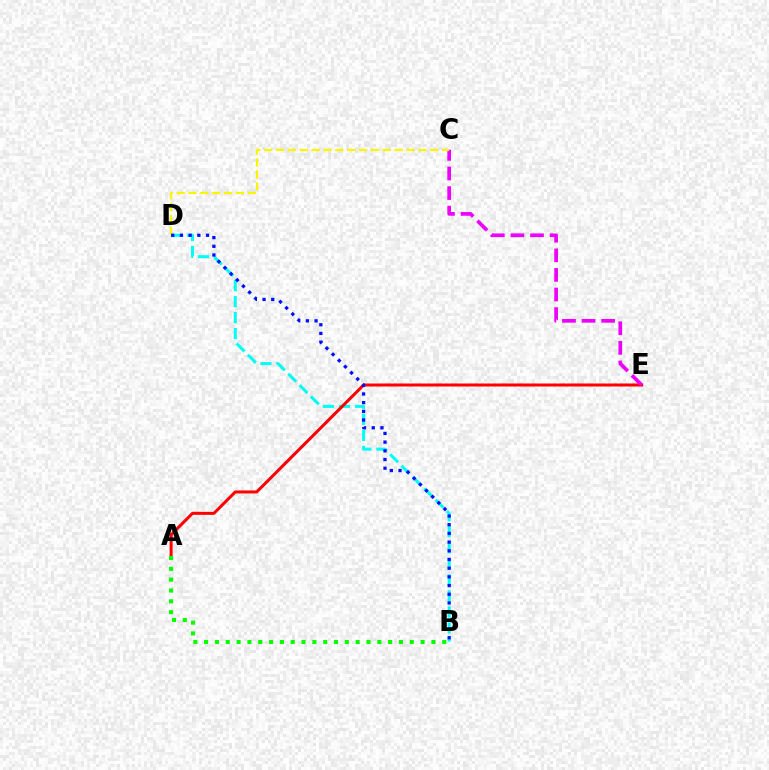{('B', 'D'): [{'color': '#00fff6', 'line_style': 'dashed', 'thickness': 2.18}, {'color': '#0010ff', 'line_style': 'dotted', 'thickness': 2.36}], ('A', 'E'): [{'color': '#ff0000', 'line_style': 'solid', 'thickness': 2.17}], ('C', 'E'): [{'color': '#ee00ff', 'line_style': 'dashed', 'thickness': 2.66}], ('C', 'D'): [{'color': '#fcf500', 'line_style': 'dashed', 'thickness': 1.61}], ('A', 'B'): [{'color': '#08ff00', 'line_style': 'dotted', 'thickness': 2.94}]}